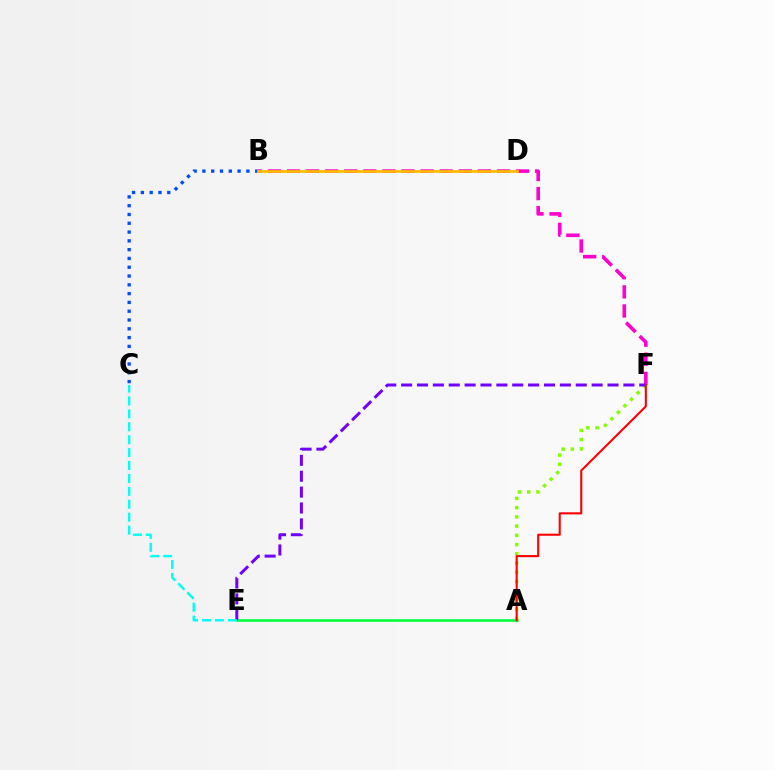{('B', 'C'): [{'color': '#004bff', 'line_style': 'dotted', 'thickness': 2.39}], ('B', 'F'): [{'color': '#ff00cf', 'line_style': 'dashed', 'thickness': 2.59}], ('A', 'E'): [{'color': '#00ff39', 'line_style': 'solid', 'thickness': 1.87}], ('A', 'F'): [{'color': '#84ff00', 'line_style': 'dotted', 'thickness': 2.51}, {'color': '#ff0000', 'line_style': 'solid', 'thickness': 1.5}], ('B', 'D'): [{'color': '#ffbd00', 'line_style': 'solid', 'thickness': 1.98}], ('E', 'F'): [{'color': '#7200ff', 'line_style': 'dashed', 'thickness': 2.16}], ('C', 'E'): [{'color': '#00fff6', 'line_style': 'dashed', 'thickness': 1.75}]}